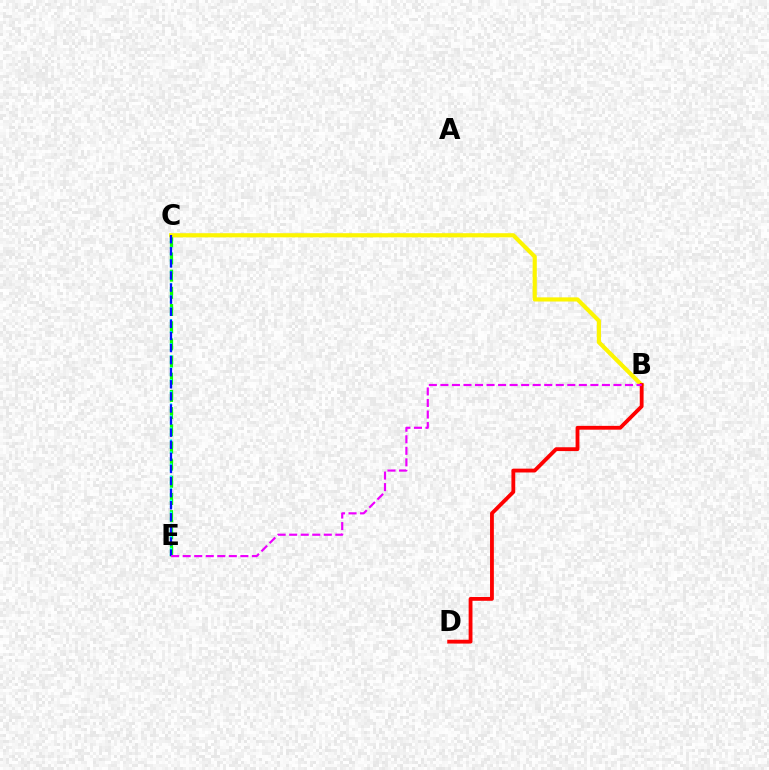{('C', 'E'): [{'color': '#08ff00', 'line_style': 'dashed', 'thickness': 2.33}, {'color': '#00fff6', 'line_style': 'dotted', 'thickness': 1.64}, {'color': '#0010ff', 'line_style': 'dashed', 'thickness': 1.64}], ('B', 'C'): [{'color': '#fcf500', 'line_style': 'solid', 'thickness': 2.99}], ('B', 'D'): [{'color': '#ff0000', 'line_style': 'solid', 'thickness': 2.75}], ('B', 'E'): [{'color': '#ee00ff', 'line_style': 'dashed', 'thickness': 1.57}]}